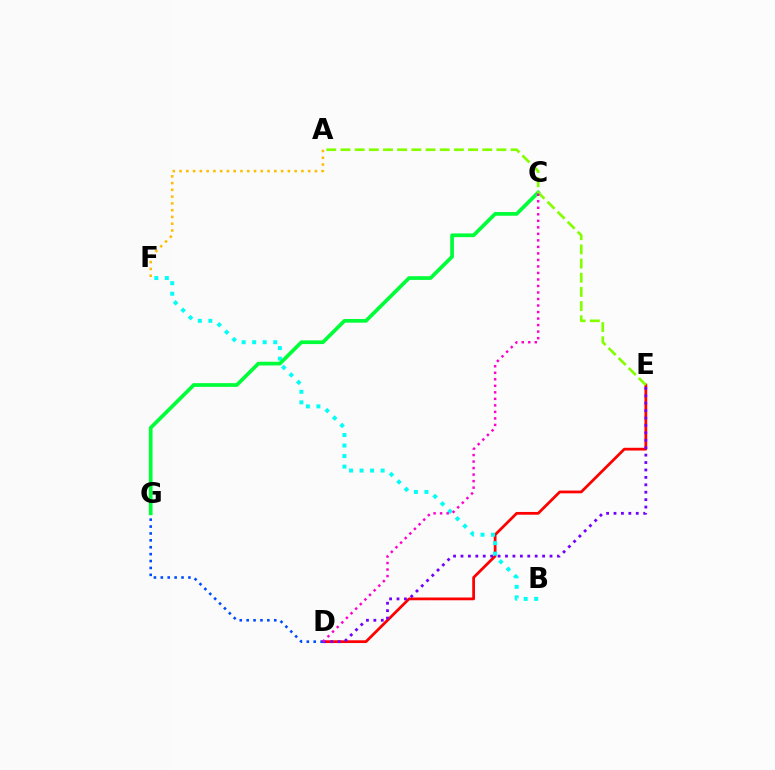{('D', 'E'): [{'color': '#ff0000', 'line_style': 'solid', 'thickness': 1.99}, {'color': '#7200ff', 'line_style': 'dotted', 'thickness': 2.02}], ('B', 'F'): [{'color': '#00fff6', 'line_style': 'dotted', 'thickness': 2.86}], ('D', 'G'): [{'color': '#004bff', 'line_style': 'dotted', 'thickness': 1.87}], ('C', 'G'): [{'color': '#00ff39', 'line_style': 'solid', 'thickness': 2.67}], ('A', 'E'): [{'color': '#84ff00', 'line_style': 'dashed', 'thickness': 1.93}], ('C', 'D'): [{'color': '#ff00cf', 'line_style': 'dotted', 'thickness': 1.77}], ('A', 'F'): [{'color': '#ffbd00', 'line_style': 'dotted', 'thickness': 1.84}]}